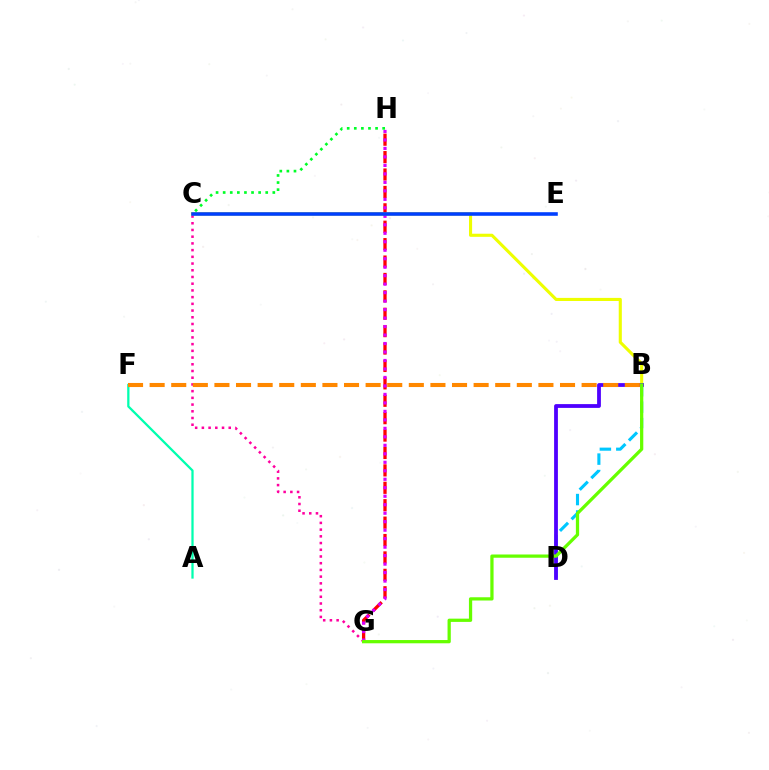{('B', 'D'): [{'color': '#00c7ff', 'line_style': 'dashed', 'thickness': 2.23}, {'color': '#4f00ff', 'line_style': 'solid', 'thickness': 2.73}], ('G', 'H'): [{'color': '#ff0000', 'line_style': 'dashed', 'thickness': 2.36}, {'color': '#d600ff', 'line_style': 'dotted', 'thickness': 2.3}], ('C', 'G'): [{'color': '#ff00a0', 'line_style': 'dotted', 'thickness': 1.82}], ('C', 'H'): [{'color': '#00ff27', 'line_style': 'dotted', 'thickness': 1.93}], ('B', 'C'): [{'color': '#eeff00', 'line_style': 'solid', 'thickness': 2.23}], ('B', 'G'): [{'color': '#66ff00', 'line_style': 'solid', 'thickness': 2.34}], ('A', 'F'): [{'color': '#00ffaf', 'line_style': 'solid', 'thickness': 1.63}], ('C', 'E'): [{'color': '#003fff', 'line_style': 'solid', 'thickness': 2.58}], ('B', 'F'): [{'color': '#ff8800', 'line_style': 'dashed', 'thickness': 2.93}]}